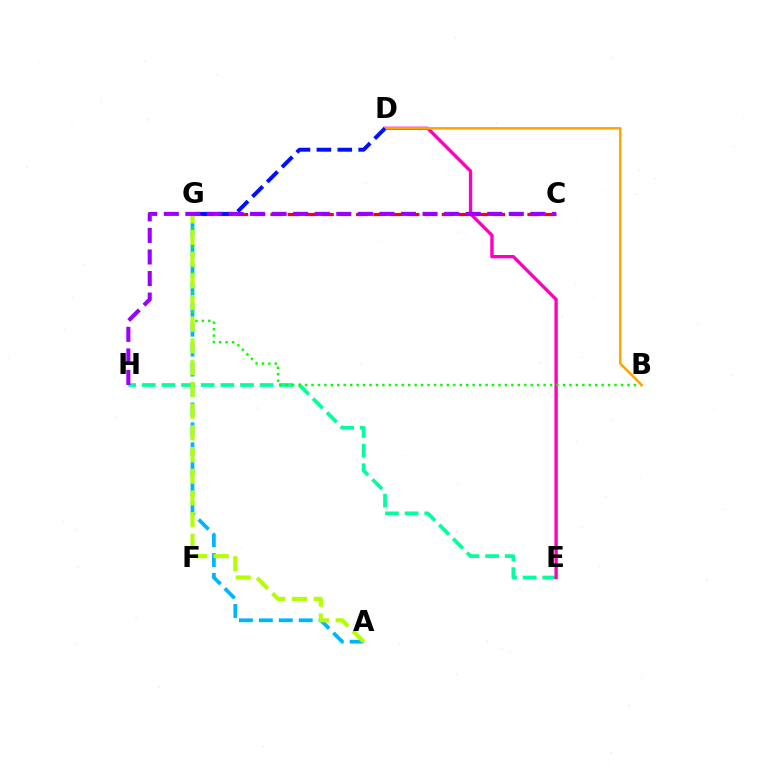{('C', 'G'): [{'color': '#ff0000', 'line_style': 'dashed', 'thickness': 2.33}], ('E', 'H'): [{'color': '#00ff9d', 'line_style': 'dashed', 'thickness': 2.67}], ('D', 'E'): [{'color': '#ff00bd', 'line_style': 'solid', 'thickness': 2.42}], ('A', 'G'): [{'color': '#00b5ff', 'line_style': 'dashed', 'thickness': 2.71}, {'color': '#b3ff00', 'line_style': 'dashed', 'thickness': 2.95}], ('B', 'G'): [{'color': '#08ff00', 'line_style': 'dotted', 'thickness': 1.75}], ('B', 'D'): [{'color': '#ffa500', 'line_style': 'solid', 'thickness': 1.82}], ('D', 'G'): [{'color': '#0010ff', 'line_style': 'dashed', 'thickness': 2.84}], ('C', 'H'): [{'color': '#9b00ff', 'line_style': 'dashed', 'thickness': 2.93}]}